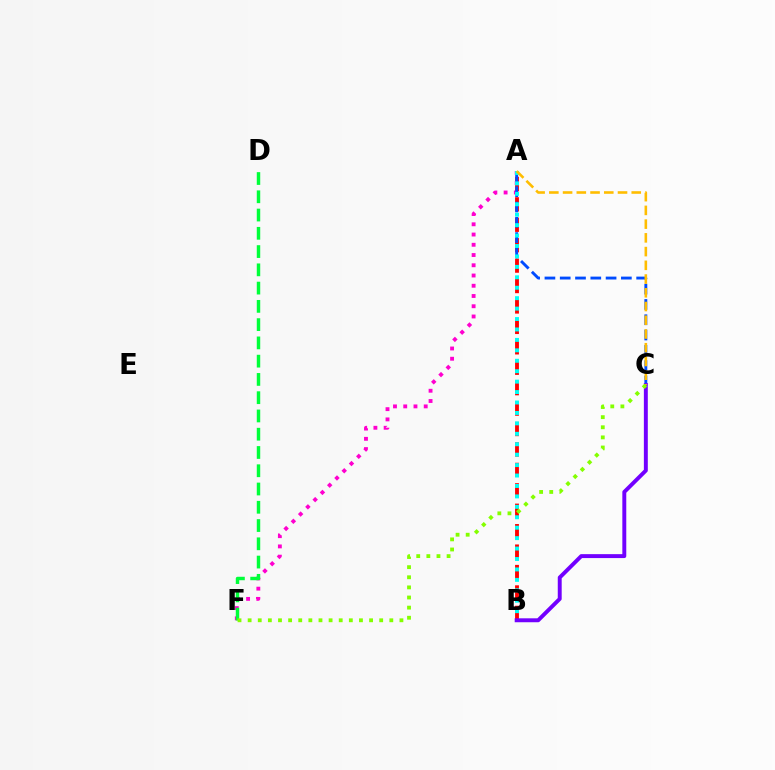{('A', 'B'): [{'color': '#ff0000', 'line_style': 'dashed', 'thickness': 2.77}, {'color': '#00fff6', 'line_style': 'dotted', 'thickness': 2.83}], ('A', 'F'): [{'color': '#ff00cf', 'line_style': 'dotted', 'thickness': 2.78}], ('D', 'F'): [{'color': '#00ff39', 'line_style': 'dashed', 'thickness': 2.48}], ('A', 'C'): [{'color': '#004bff', 'line_style': 'dashed', 'thickness': 2.08}, {'color': '#ffbd00', 'line_style': 'dashed', 'thickness': 1.87}], ('B', 'C'): [{'color': '#7200ff', 'line_style': 'solid', 'thickness': 2.83}], ('C', 'F'): [{'color': '#84ff00', 'line_style': 'dotted', 'thickness': 2.75}]}